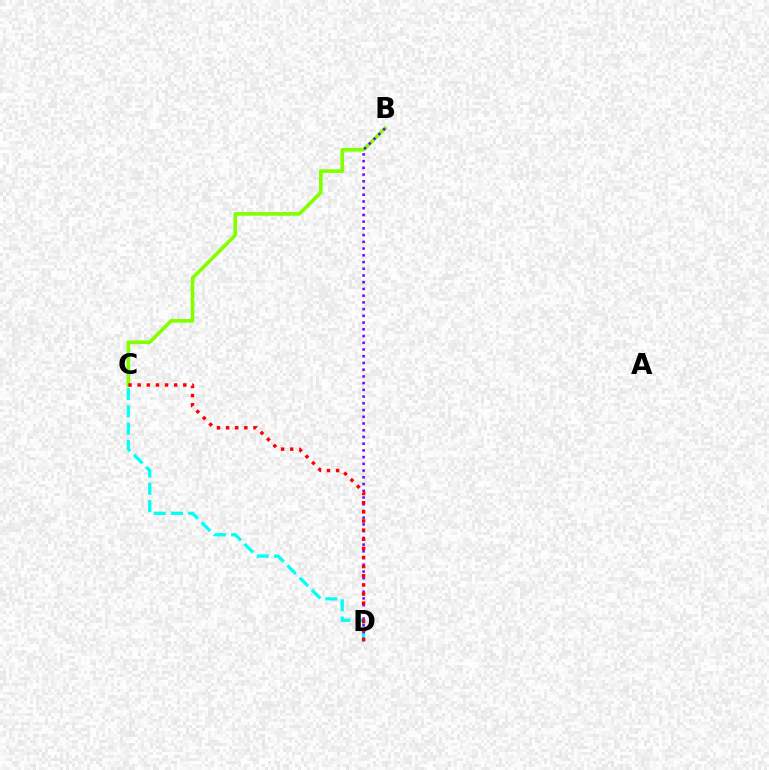{('C', 'D'): [{'color': '#00fff6', 'line_style': 'dashed', 'thickness': 2.34}, {'color': '#ff0000', 'line_style': 'dotted', 'thickness': 2.48}], ('B', 'C'): [{'color': '#84ff00', 'line_style': 'solid', 'thickness': 2.63}], ('B', 'D'): [{'color': '#7200ff', 'line_style': 'dotted', 'thickness': 1.83}]}